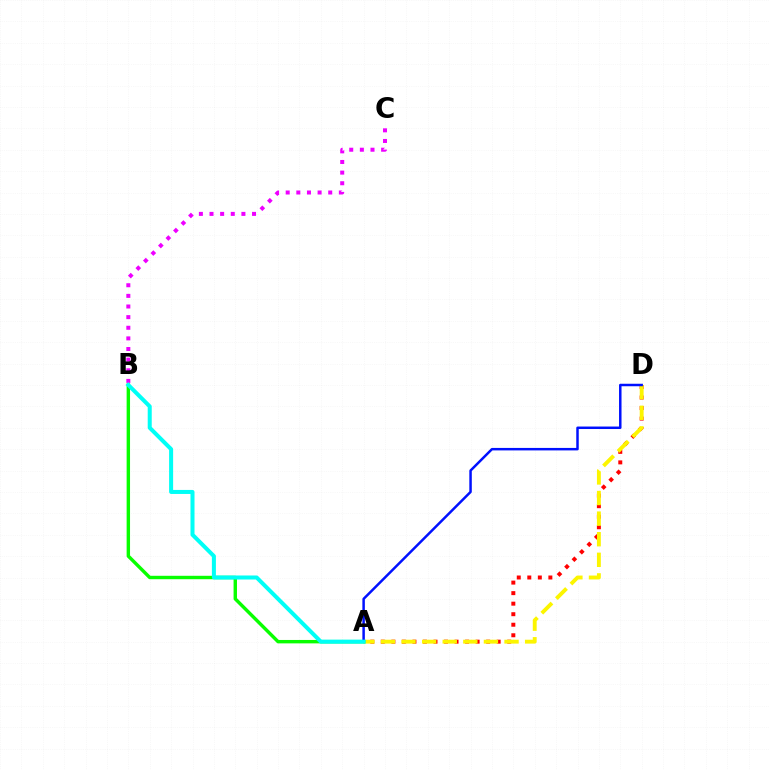{('A', 'D'): [{'color': '#ff0000', 'line_style': 'dotted', 'thickness': 2.86}, {'color': '#fcf500', 'line_style': 'dashed', 'thickness': 2.8}, {'color': '#0010ff', 'line_style': 'solid', 'thickness': 1.79}], ('A', 'B'): [{'color': '#08ff00', 'line_style': 'solid', 'thickness': 2.46}, {'color': '#00fff6', 'line_style': 'solid', 'thickness': 2.9}], ('B', 'C'): [{'color': '#ee00ff', 'line_style': 'dotted', 'thickness': 2.89}]}